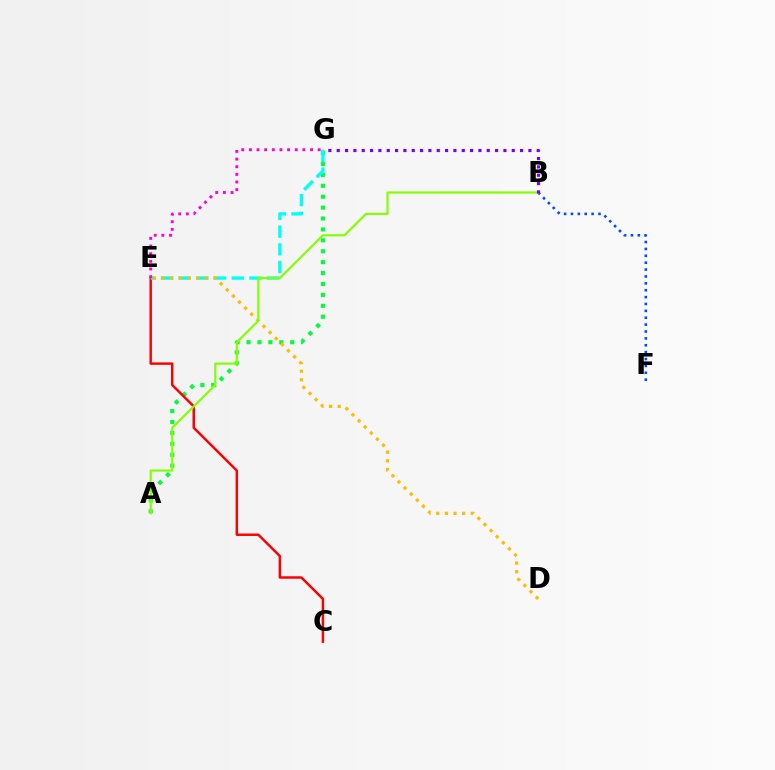{('A', 'G'): [{'color': '#00ff39', 'line_style': 'dotted', 'thickness': 2.97}], ('C', 'E'): [{'color': '#ff0000', 'line_style': 'solid', 'thickness': 1.78}], ('B', 'F'): [{'color': '#004bff', 'line_style': 'dotted', 'thickness': 1.87}], ('E', 'G'): [{'color': '#00fff6', 'line_style': 'dashed', 'thickness': 2.4}, {'color': '#ff00cf', 'line_style': 'dotted', 'thickness': 2.08}], ('D', 'E'): [{'color': '#ffbd00', 'line_style': 'dotted', 'thickness': 2.34}], ('A', 'B'): [{'color': '#84ff00', 'line_style': 'solid', 'thickness': 1.57}], ('B', 'G'): [{'color': '#7200ff', 'line_style': 'dotted', 'thickness': 2.26}]}